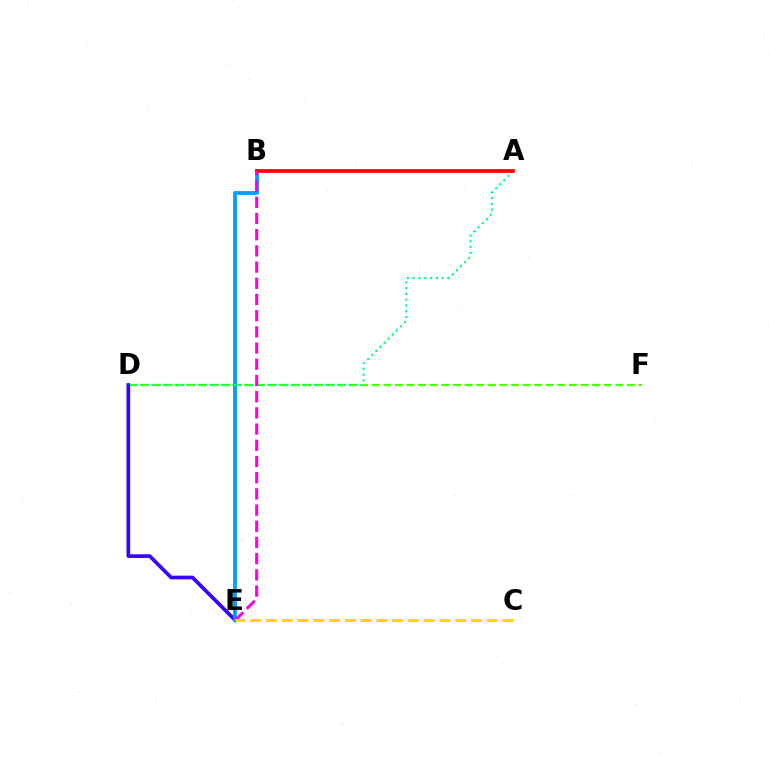{('D', 'F'): [{'color': '#4fff00', 'line_style': 'dashed', 'thickness': 1.58}], ('D', 'E'): [{'color': '#3700ff', 'line_style': 'solid', 'thickness': 2.64}], ('B', 'E'): [{'color': '#009eff', 'line_style': 'solid', 'thickness': 2.77}, {'color': '#ff00ed', 'line_style': 'dashed', 'thickness': 2.2}], ('A', 'D'): [{'color': '#00ff86', 'line_style': 'dotted', 'thickness': 1.57}], ('A', 'B'): [{'color': '#ff0000', 'line_style': 'solid', 'thickness': 2.67}], ('C', 'E'): [{'color': '#ffd500', 'line_style': 'dashed', 'thickness': 2.14}]}